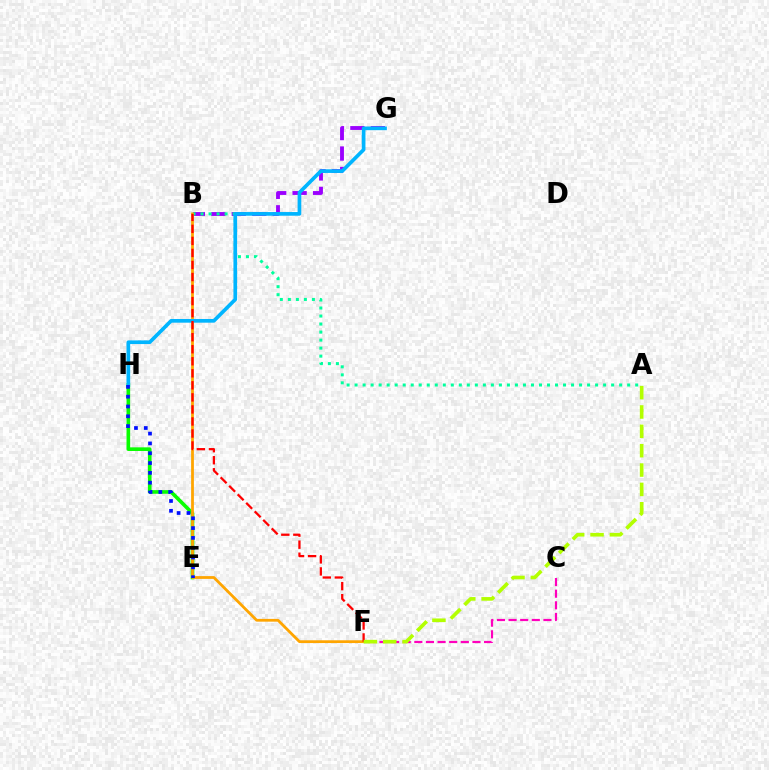{('E', 'H'): [{'color': '#08ff00', 'line_style': 'solid', 'thickness': 2.62}, {'color': '#0010ff', 'line_style': 'dotted', 'thickness': 2.67}], ('B', 'G'): [{'color': '#9b00ff', 'line_style': 'dashed', 'thickness': 2.78}], ('A', 'B'): [{'color': '#00ff9d', 'line_style': 'dotted', 'thickness': 2.18}], ('C', 'F'): [{'color': '#ff00bd', 'line_style': 'dashed', 'thickness': 1.58}], ('B', 'F'): [{'color': '#ffa500', 'line_style': 'solid', 'thickness': 1.99}, {'color': '#ff0000', 'line_style': 'dashed', 'thickness': 1.64}], ('G', 'H'): [{'color': '#00b5ff', 'line_style': 'solid', 'thickness': 2.65}], ('A', 'F'): [{'color': '#b3ff00', 'line_style': 'dashed', 'thickness': 2.63}]}